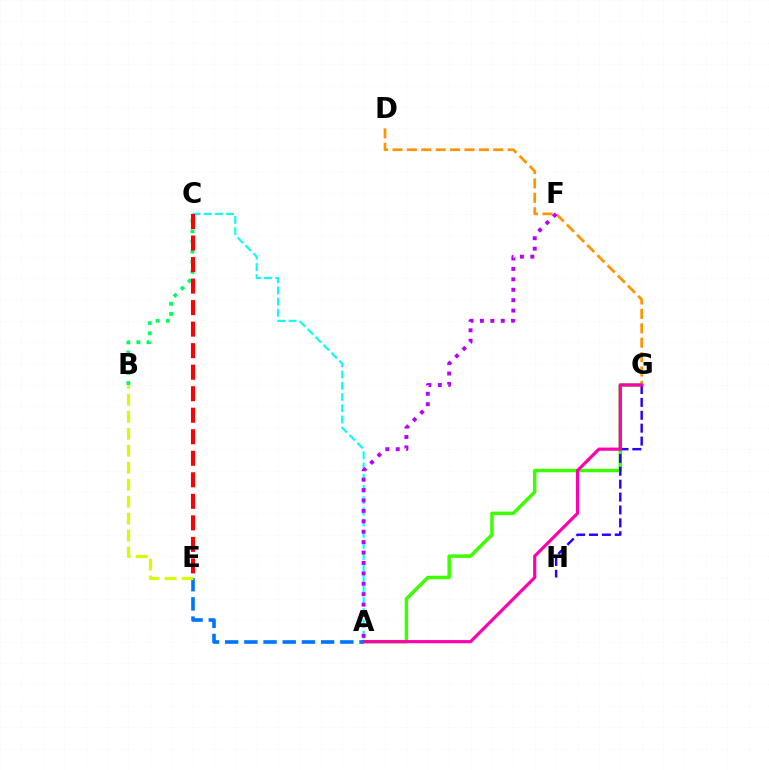{('D', 'G'): [{'color': '#ff9400', 'line_style': 'dashed', 'thickness': 1.96}], ('A', 'C'): [{'color': '#00fff6', 'line_style': 'dashed', 'thickness': 1.52}], ('B', 'C'): [{'color': '#00ff5c', 'line_style': 'dotted', 'thickness': 2.76}], ('A', 'G'): [{'color': '#3dff00', 'line_style': 'solid', 'thickness': 2.5}, {'color': '#ff00ac', 'line_style': 'solid', 'thickness': 2.29}], ('G', 'H'): [{'color': '#2500ff', 'line_style': 'dashed', 'thickness': 1.75}], ('A', 'E'): [{'color': '#0074ff', 'line_style': 'dashed', 'thickness': 2.61}], ('C', 'E'): [{'color': '#ff0000', 'line_style': 'dashed', 'thickness': 2.92}], ('A', 'F'): [{'color': '#b900ff', 'line_style': 'dotted', 'thickness': 2.83}], ('B', 'E'): [{'color': '#d1ff00', 'line_style': 'dashed', 'thickness': 2.31}]}